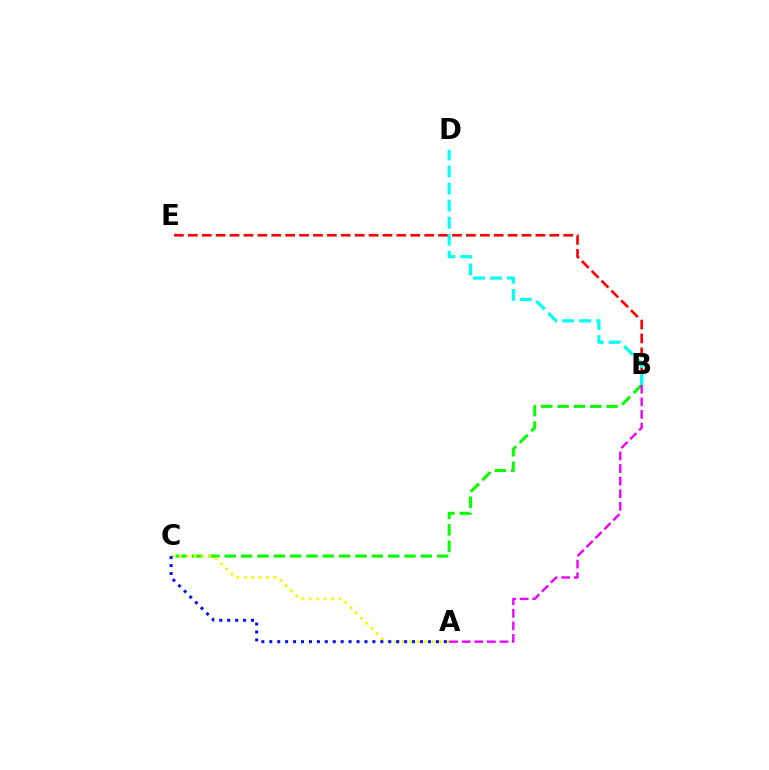{('B', 'C'): [{'color': '#08ff00', 'line_style': 'dashed', 'thickness': 2.22}], ('A', 'C'): [{'color': '#fcf500', 'line_style': 'dotted', 'thickness': 2.01}, {'color': '#0010ff', 'line_style': 'dotted', 'thickness': 2.16}], ('B', 'E'): [{'color': '#ff0000', 'line_style': 'dashed', 'thickness': 1.89}], ('B', 'D'): [{'color': '#00fff6', 'line_style': 'dashed', 'thickness': 2.32}], ('A', 'B'): [{'color': '#ee00ff', 'line_style': 'dashed', 'thickness': 1.71}]}